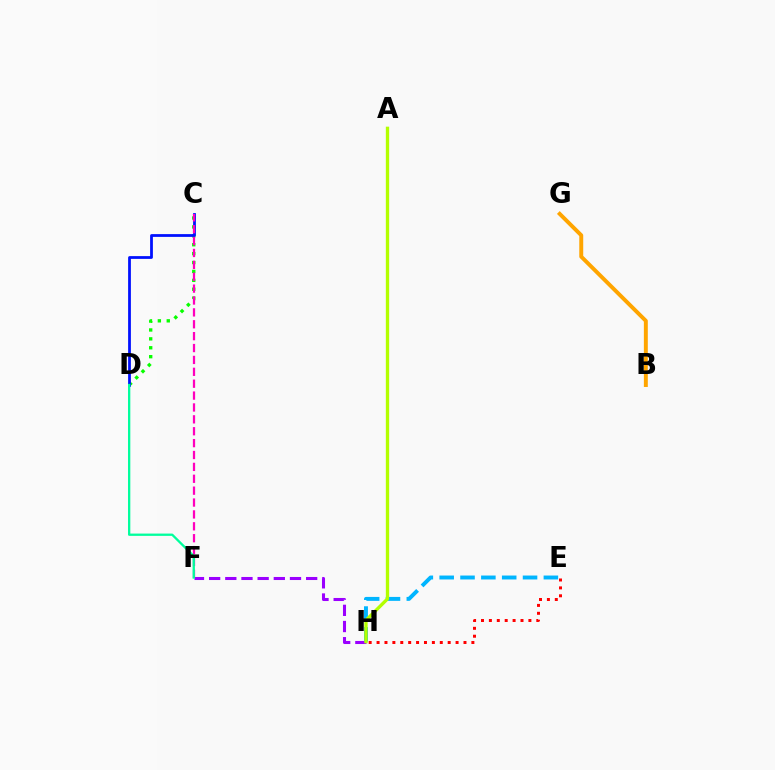{('F', 'H'): [{'color': '#9b00ff', 'line_style': 'dashed', 'thickness': 2.2}], ('C', 'D'): [{'color': '#08ff00', 'line_style': 'dotted', 'thickness': 2.42}, {'color': '#0010ff', 'line_style': 'solid', 'thickness': 2.0}], ('E', 'H'): [{'color': '#ff0000', 'line_style': 'dotted', 'thickness': 2.15}, {'color': '#00b5ff', 'line_style': 'dashed', 'thickness': 2.83}], ('B', 'G'): [{'color': '#ffa500', 'line_style': 'solid', 'thickness': 2.83}], ('A', 'H'): [{'color': '#b3ff00', 'line_style': 'solid', 'thickness': 2.39}], ('C', 'F'): [{'color': '#ff00bd', 'line_style': 'dashed', 'thickness': 1.61}], ('D', 'F'): [{'color': '#00ff9d', 'line_style': 'solid', 'thickness': 1.66}]}